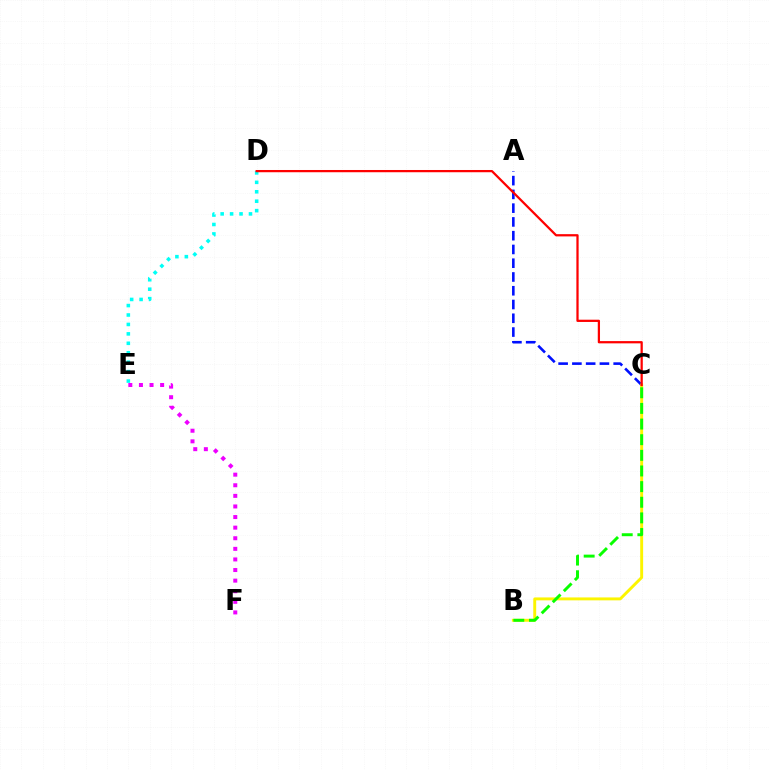{('A', 'C'): [{'color': '#0010ff', 'line_style': 'dashed', 'thickness': 1.87}], ('D', 'E'): [{'color': '#00fff6', 'line_style': 'dotted', 'thickness': 2.56}], ('B', 'C'): [{'color': '#fcf500', 'line_style': 'solid', 'thickness': 2.1}, {'color': '#08ff00', 'line_style': 'dashed', 'thickness': 2.12}], ('C', 'D'): [{'color': '#ff0000', 'line_style': 'solid', 'thickness': 1.62}], ('E', 'F'): [{'color': '#ee00ff', 'line_style': 'dotted', 'thickness': 2.88}]}